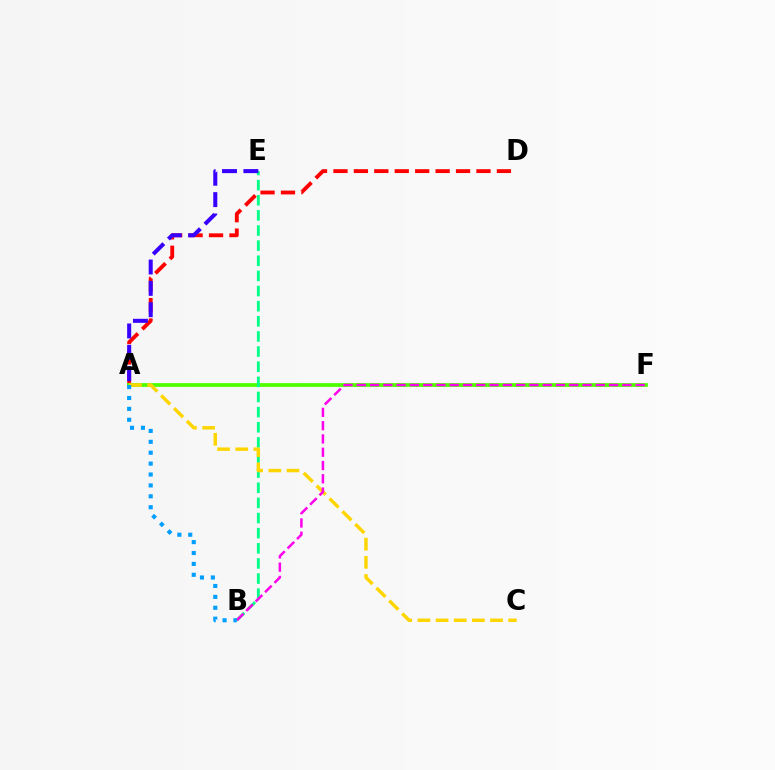{('A', 'D'): [{'color': '#ff0000', 'line_style': 'dashed', 'thickness': 2.78}], ('A', 'F'): [{'color': '#4fff00', 'line_style': 'solid', 'thickness': 2.73}], ('B', 'E'): [{'color': '#00ff86', 'line_style': 'dashed', 'thickness': 2.06}], ('A', 'C'): [{'color': '#ffd500', 'line_style': 'dashed', 'thickness': 2.47}], ('A', 'E'): [{'color': '#3700ff', 'line_style': 'dashed', 'thickness': 2.9}], ('B', 'F'): [{'color': '#ff00ed', 'line_style': 'dashed', 'thickness': 1.8}], ('A', 'B'): [{'color': '#009eff', 'line_style': 'dotted', 'thickness': 2.96}]}